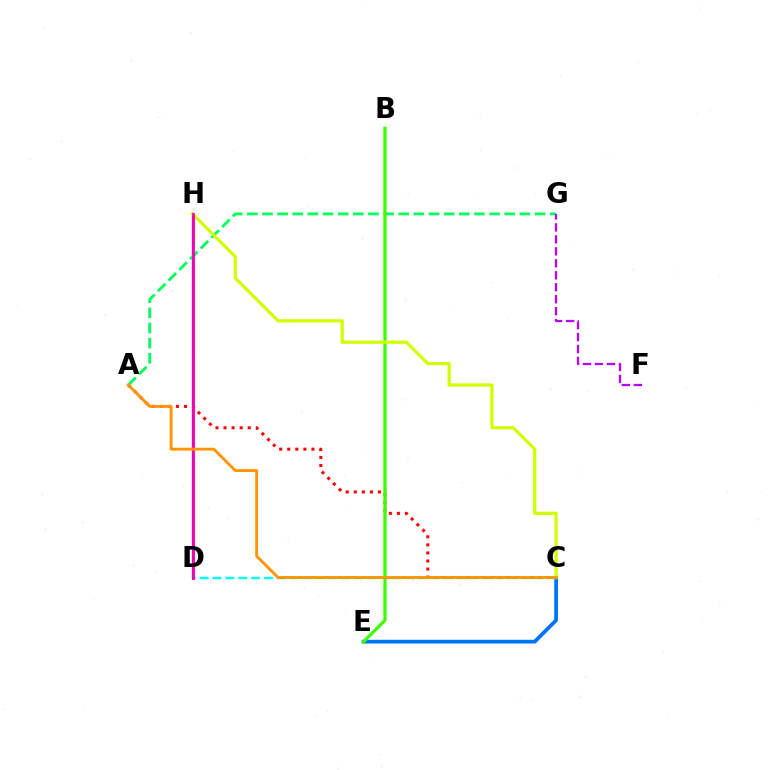{('C', 'E'): [{'color': '#0074ff', 'line_style': 'solid', 'thickness': 2.7}], ('D', 'H'): [{'color': '#2500ff', 'line_style': 'solid', 'thickness': 1.64}, {'color': '#ff00ac', 'line_style': 'solid', 'thickness': 2.03}], ('A', 'C'): [{'color': '#ff0000', 'line_style': 'dotted', 'thickness': 2.19}, {'color': '#ff9400', 'line_style': 'solid', 'thickness': 2.07}], ('A', 'G'): [{'color': '#00ff5c', 'line_style': 'dashed', 'thickness': 2.06}], ('C', 'D'): [{'color': '#00fff6', 'line_style': 'dashed', 'thickness': 1.75}], ('B', 'E'): [{'color': '#3dff00', 'line_style': 'solid', 'thickness': 2.36}], ('C', 'H'): [{'color': '#d1ff00', 'line_style': 'solid', 'thickness': 2.31}], ('F', 'G'): [{'color': '#b900ff', 'line_style': 'dashed', 'thickness': 1.63}]}